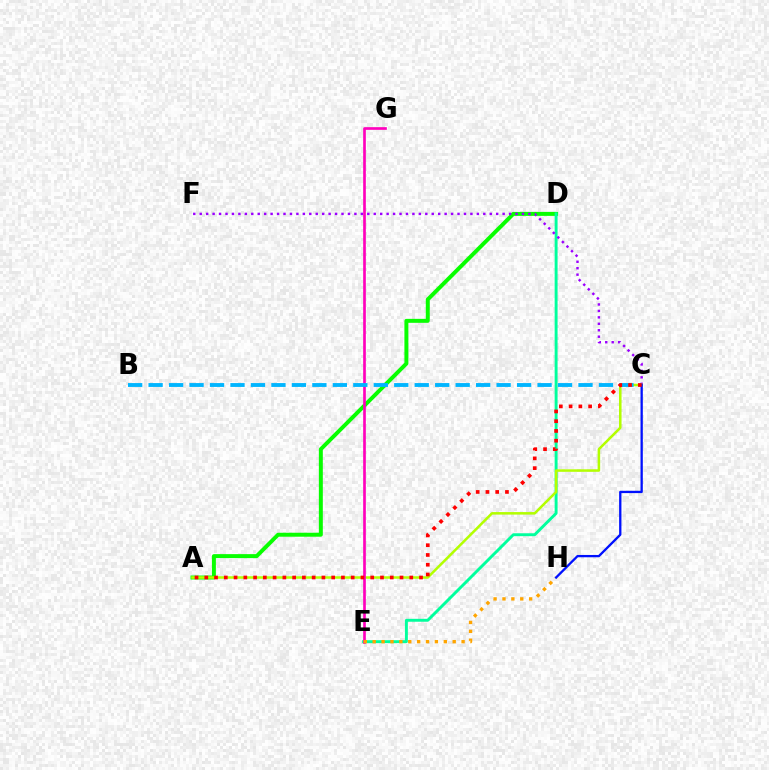{('A', 'D'): [{'color': '#08ff00', 'line_style': 'solid', 'thickness': 2.85}], ('D', 'E'): [{'color': '#00ff9d', 'line_style': 'solid', 'thickness': 2.1}], ('C', 'F'): [{'color': '#9b00ff', 'line_style': 'dotted', 'thickness': 1.75}], ('A', 'C'): [{'color': '#b3ff00', 'line_style': 'solid', 'thickness': 1.82}, {'color': '#ff0000', 'line_style': 'dotted', 'thickness': 2.65}], ('E', 'G'): [{'color': '#ff00bd', 'line_style': 'solid', 'thickness': 1.92}], ('B', 'C'): [{'color': '#00b5ff', 'line_style': 'dashed', 'thickness': 2.78}], ('E', 'H'): [{'color': '#ffa500', 'line_style': 'dotted', 'thickness': 2.42}], ('C', 'H'): [{'color': '#0010ff', 'line_style': 'solid', 'thickness': 1.66}]}